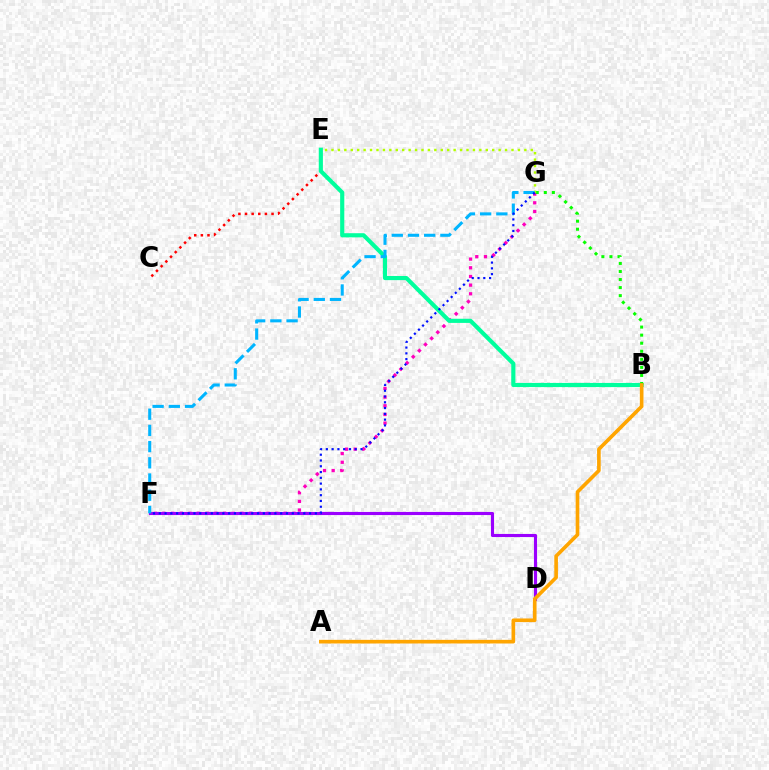{('F', 'G'): [{'color': '#ff00bd', 'line_style': 'dotted', 'thickness': 2.36}, {'color': '#00b5ff', 'line_style': 'dashed', 'thickness': 2.2}, {'color': '#0010ff', 'line_style': 'dotted', 'thickness': 1.57}], ('D', 'F'): [{'color': '#9b00ff', 'line_style': 'solid', 'thickness': 2.24}], ('C', 'E'): [{'color': '#ff0000', 'line_style': 'dotted', 'thickness': 1.8}], ('B', 'E'): [{'color': '#00ff9d', 'line_style': 'solid', 'thickness': 2.98}], ('B', 'G'): [{'color': '#08ff00', 'line_style': 'dotted', 'thickness': 2.19}], ('A', 'B'): [{'color': '#ffa500', 'line_style': 'solid', 'thickness': 2.62}], ('E', 'G'): [{'color': '#b3ff00', 'line_style': 'dotted', 'thickness': 1.75}]}